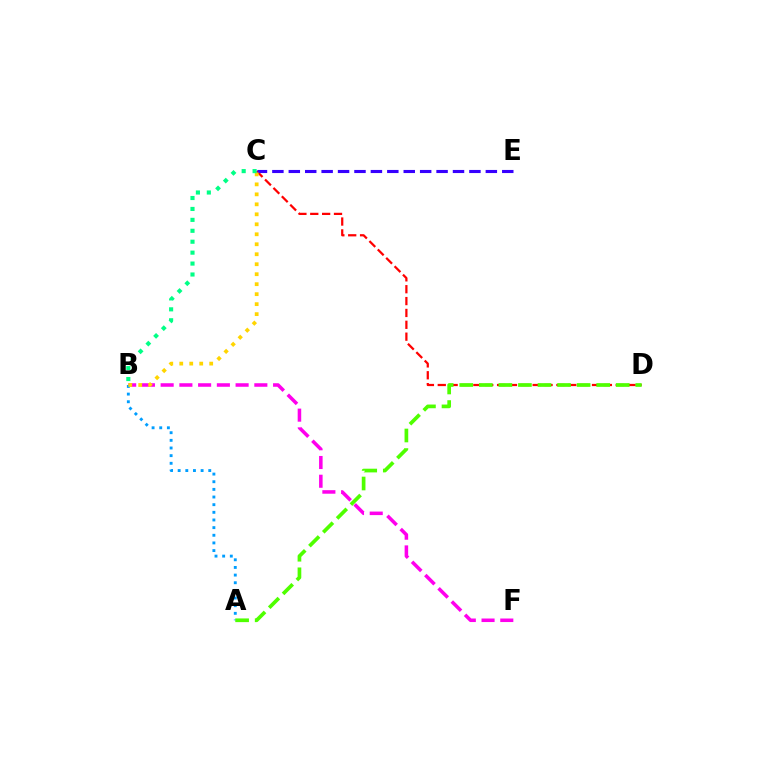{('B', 'F'): [{'color': '#ff00ed', 'line_style': 'dashed', 'thickness': 2.55}], ('C', 'D'): [{'color': '#ff0000', 'line_style': 'dashed', 'thickness': 1.61}], ('A', 'B'): [{'color': '#009eff', 'line_style': 'dotted', 'thickness': 2.08}], ('A', 'D'): [{'color': '#4fff00', 'line_style': 'dashed', 'thickness': 2.66}], ('C', 'E'): [{'color': '#3700ff', 'line_style': 'dashed', 'thickness': 2.23}], ('B', 'C'): [{'color': '#ffd500', 'line_style': 'dotted', 'thickness': 2.71}, {'color': '#00ff86', 'line_style': 'dotted', 'thickness': 2.97}]}